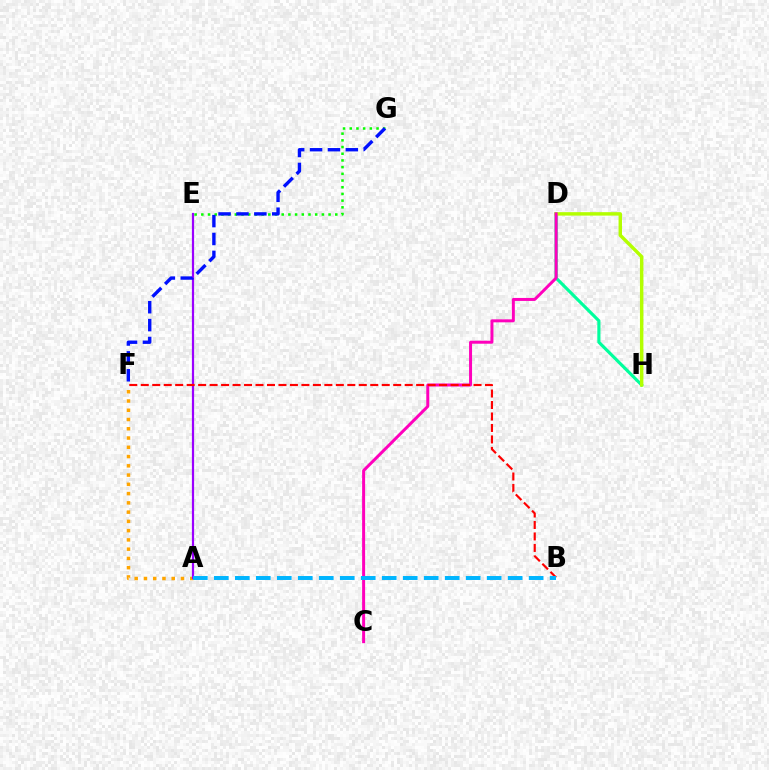{('D', 'H'): [{'color': '#00ff9d', 'line_style': 'solid', 'thickness': 2.26}, {'color': '#b3ff00', 'line_style': 'solid', 'thickness': 2.48}], ('A', 'F'): [{'color': '#ffa500', 'line_style': 'dotted', 'thickness': 2.52}], ('C', 'D'): [{'color': '#ff00bd', 'line_style': 'solid', 'thickness': 2.15}], ('A', 'E'): [{'color': '#9b00ff', 'line_style': 'solid', 'thickness': 1.59}], ('E', 'G'): [{'color': '#08ff00', 'line_style': 'dotted', 'thickness': 1.82}], ('B', 'F'): [{'color': '#ff0000', 'line_style': 'dashed', 'thickness': 1.56}], ('F', 'G'): [{'color': '#0010ff', 'line_style': 'dashed', 'thickness': 2.43}], ('A', 'B'): [{'color': '#00b5ff', 'line_style': 'dashed', 'thickness': 2.85}]}